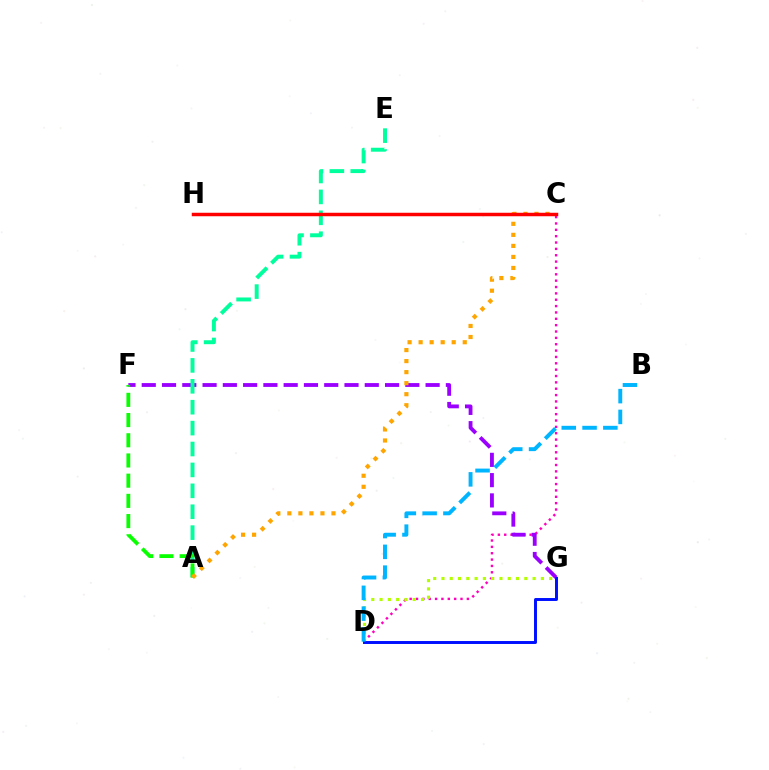{('C', 'D'): [{'color': '#ff00bd', 'line_style': 'dotted', 'thickness': 1.73}], ('F', 'G'): [{'color': '#9b00ff', 'line_style': 'dashed', 'thickness': 2.75}], ('D', 'G'): [{'color': '#b3ff00', 'line_style': 'dotted', 'thickness': 2.25}, {'color': '#0010ff', 'line_style': 'solid', 'thickness': 2.13}], ('A', 'E'): [{'color': '#00ff9d', 'line_style': 'dashed', 'thickness': 2.84}], ('A', 'F'): [{'color': '#08ff00', 'line_style': 'dashed', 'thickness': 2.74}], ('A', 'C'): [{'color': '#ffa500', 'line_style': 'dotted', 'thickness': 3.0}], ('C', 'H'): [{'color': '#ff0000', 'line_style': 'solid', 'thickness': 2.5}], ('B', 'D'): [{'color': '#00b5ff', 'line_style': 'dashed', 'thickness': 2.82}]}